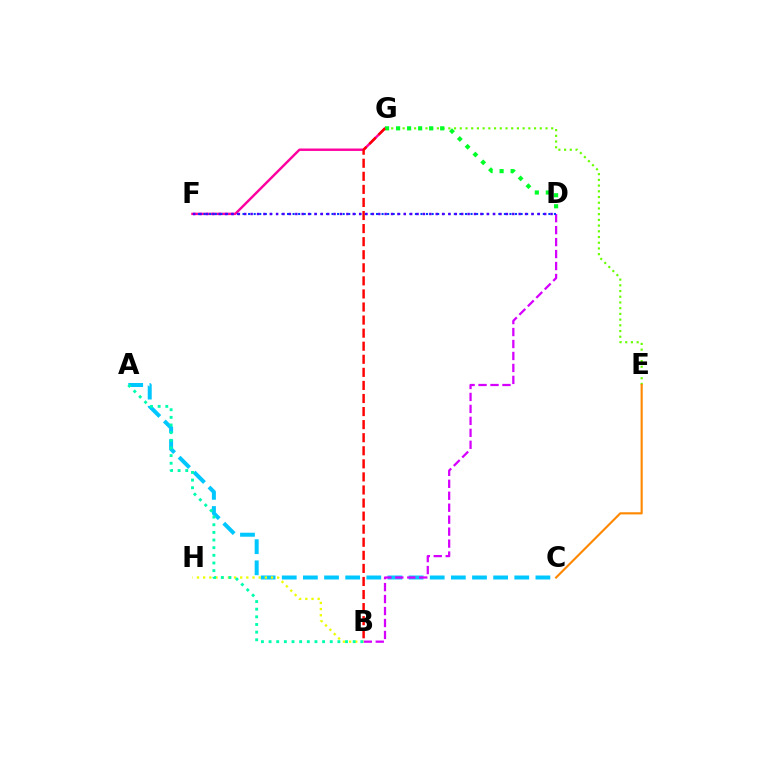{('A', 'C'): [{'color': '#00c7ff', 'line_style': 'dashed', 'thickness': 2.87}], ('B', 'D'): [{'color': '#d600ff', 'line_style': 'dashed', 'thickness': 1.63}], ('B', 'H'): [{'color': '#eeff00', 'line_style': 'dotted', 'thickness': 1.68}], ('F', 'G'): [{'color': '#ff00a0', 'line_style': 'solid', 'thickness': 1.74}], ('A', 'B'): [{'color': '#00ffaf', 'line_style': 'dotted', 'thickness': 2.08}], ('E', 'G'): [{'color': '#66ff00', 'line_style': 'dotted', 'thickness': 1.55}], ('D', 'G'): [{'color': '#00ff27', 'line_style': 'dotted', 'thickness': 2.99}], ('B', 'G'): [{'color': '#ff0000', 'line_style': 'dashed', 'thickness': 1.78}], ('D', 'F'): [{'color': '#003fff', 'line_style': 'dotted', 'thickness': 1.51}, {'color': '#4f00ff', 'line_style': 'dotted', 'thickness': 1.73}], ('C', 'E'): [{'color': '#ff8800', 'line_style': 'solid', 'thickness': 1.54}]}